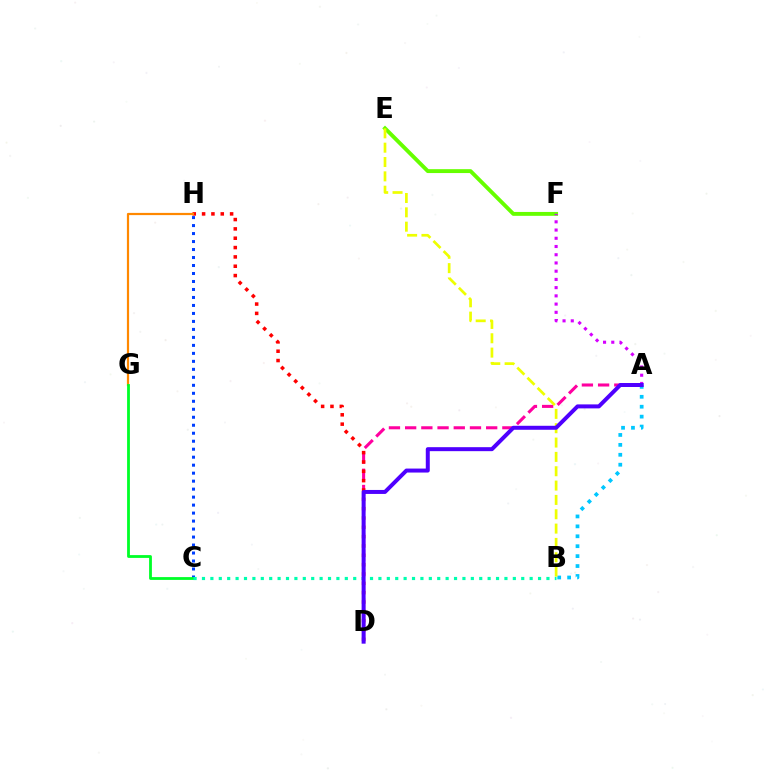{('C', 'H'): [{'color': '#003fff', 'line_style': 'dotted', 'thickness': 2.17}], ('A', 'D'): [{'color': '#ff00a0', 'line_style': 'dashed', 'thickness': 2.2}, {'color': '#4f00ff', 'line_style': 'solid', 'thickness': 2.87}], ('E', 'F'): [{'color': '#66ff00', 'line_style': 'solid', 'thickness': 2.8}], ('A', 'B'): [{'color': '#00c7ff', 'line_style': 'dotted', 'thickness': 2.7}], ('B', 'E'): [{'color': '#eeff00', 'line_style': 'dashed', 'thickness': 1.95}], ('D', 'H'): [{'color': '#ff0000', 'line_style': 'dotted', 'thickness': 2.54}], ('A', 'F'): [{'color': '#d600ff', 'line_style': 'dotted', 'thickness': 2.24}], ('G', 'H'): [{'color': '#ff8800', 'line_style': 'solid', 'thickness': 1.59}], ('C', 'G'): [{'color': '#00ff27', 'line_style': 'solid', 'thickness': 2.02}], ('B', 'C'): [{'color': '#00ffaf', 'line_style': 'dotted', 'thickness': 2.28}]}